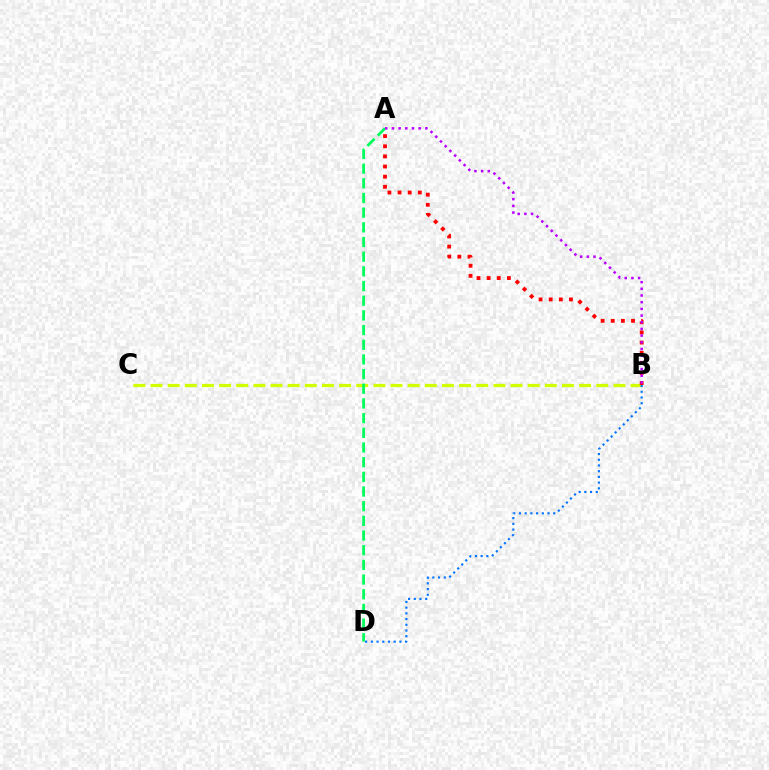{('B', 'C'): [{'color': '#d1ff00', 'line_style': 'dashed', 'thickness': 2.33}], ('A', 'D'): [{'color': '#00ff5c', 'line_style': 'dashed', 'thickness': 1.99}], ('A', 'B'): [{'color': '#ff0000', 'line_style': 'dotted', 'thickness': 2.75}, {'color': '#b900ff', 'line_style': 'dotted', 'thickness': 1.82}], ('B', 'D'): [{'color': '#0074ff', 'line_style': 'dotted', 'thickness': 1.55}]}